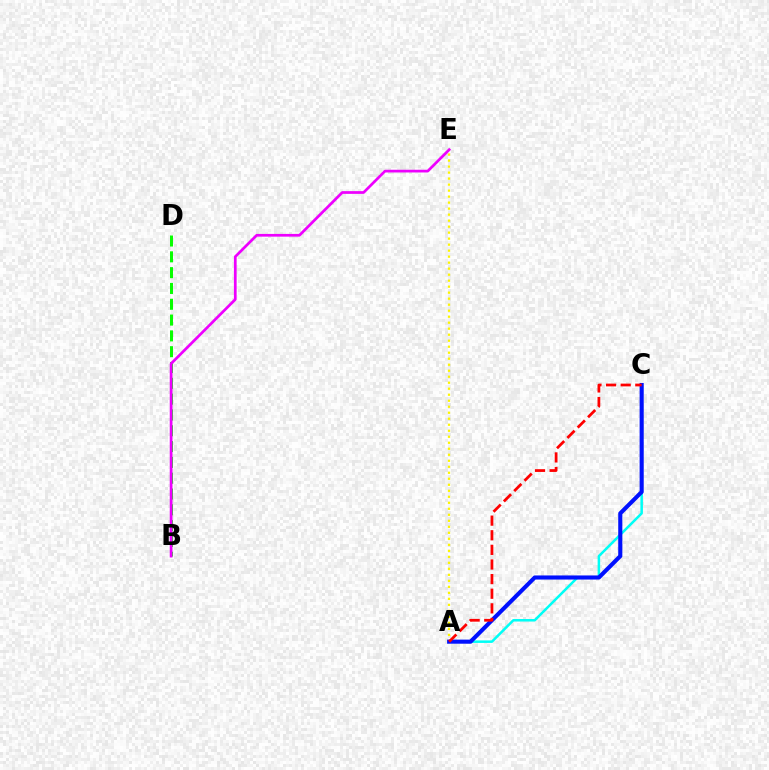{('A', 'C'): [{'color': '#00fff6', 'line_style': 'solid', 'thickness': 1.82}, {'color': '#0010ff', 'line_style': 'solid', 'thickness': 2.95}, {'color': '#ff0000', 'line_style': 'dashed', 'thickness': 1.99}], ('A', 'E'): [{'color': '#fcf500', 'line_style': 'dotted', 'thickness': 1.63}], ('B', 'D'): [{'color': '#08ff00', 'line_style': 'dashed', 'thickness': 2.15}], ('B', 'E'): [{'color': '#ee00ff', 'line_style': 'solid', 'thickness': 1.96}]}